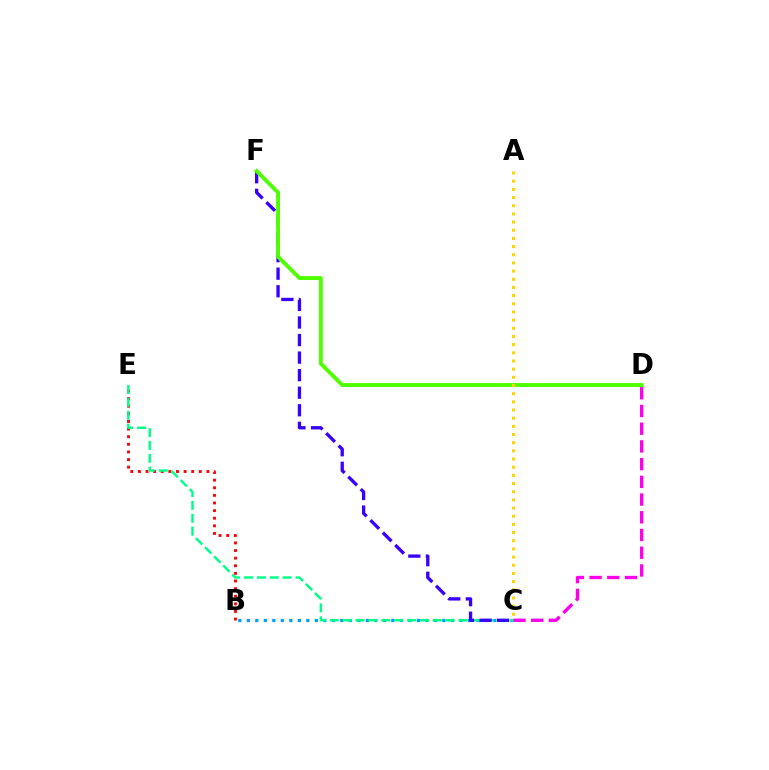{('B', 'C'): [{'color': '#009eff', 'line_style': 'dotted', 'thickness': 2.31}], ('C', 'D'): [{'color': '#ff00ed', 'line_style': 'dashed', 'thickness': 2.41}], ('B', 'E'): [{'color': '#ff0000', 'line_style': 'dotted', 'thickness': 2.07}], ('C', 'E'): [{'color': '#00ff86', 'line_style': 'dashed', 'thickness': 1.75}], ('C', 'F'): [{'color': '#3700ff', 'line_style': 'dashed', 'thickness': 2.38}], ('D', 'F'): [{'color': '#4fff00', 'line_style': 'solid', 'thickness': 2.8}], ('A', 'C'): [{'color': '#ffd500', 'line_style': 'dotted', 'thickness': 2.22}]}